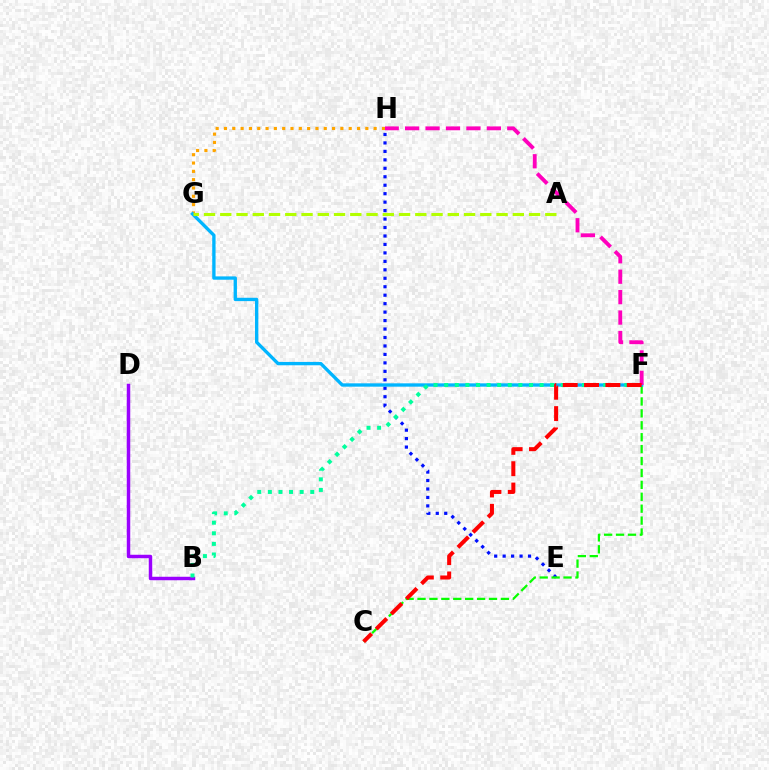{('E', 'H'): [{'color': '#0010ff', 'line_style': 'dotted', 'thickness': 2.3}], ('G', 'H'): [{'color': '#ffa500', 'line_style': 'dotted', 'thickness': 2.26}], ('C', 'F'): [{'color': '#08ff00', 'line_style': 'dashed', 'thickness': 1.62}, {'color': '#ff0000', 'line_style': 'dashed', 'thickness': 2.9}], ('B', 'D'): [{'color': '#9b00ff', 'line_style': 'solid', 'thickness': 2.51}], ('F', 'G'): [{'color': '#00b5ff', 'line_style': 'solid', 'thickness': 2.4}], ('F', 'H'): [{'color': '#ff00bd', 'line_style': 'dashed', 'thickness': 2.77}], ('B', 'F'): [{'color': '#00ff9d', 'line_style': 'dotted', 'thickness': 2.88}], ('A', 'G'): [{'color': '#b3ff00', 'line_style': 'dashed', 'thickness': 2.21}]}